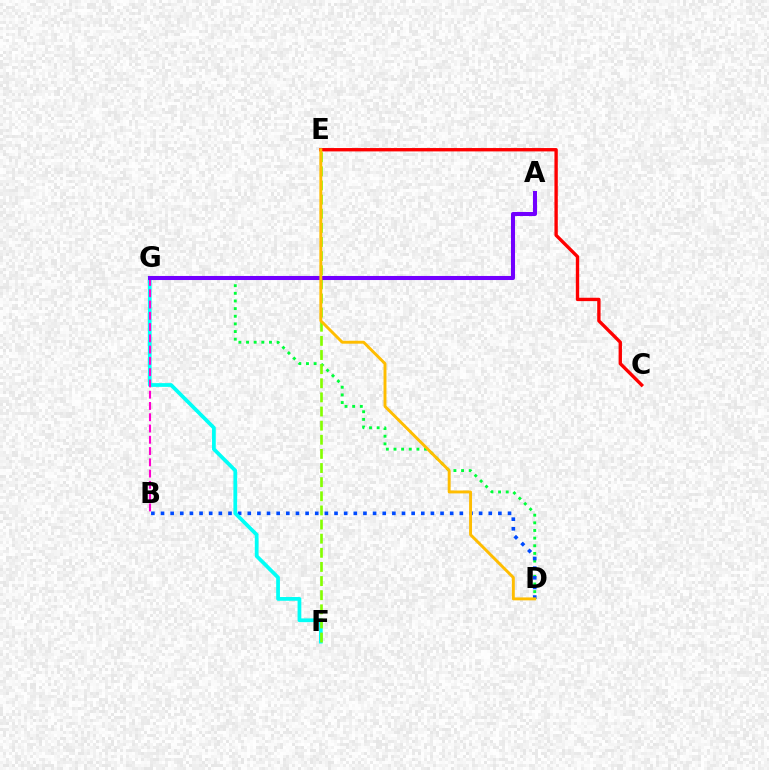{('D', 'G'): [{'color': '#00ff39', 'line_style': 'dotted', 'thickness': 2.08}], ('C', 'E'): [{'color': '#ff0000', 'line_style': 'solid', 'thickness': 2.42}], ('B', 'D'): [{'color': '#004bff', 'line_style': 'dotted', 'thickness': 2.62}], ('F', 'G'): [{'color': '#00fff6', 'line_style': 'solid', 'thickness': 2.69}], ('E', 'F'): [{'color': '#84ff00', 'line_style': 'dashed', 'thickness': 1.92}], ('B', 'G'): [{'color': '#ff00cf', 'line_style': 'dashed', 'thickness': 1.53}], ('A', 'G'): [{'color': '#7200ff', 'line_style': 'solid', 'thickness': 2.92}], ('D', 'E'): [{'color': '#ffbd00', 'line_style': 'solid', 'thickness': 2.1}]}